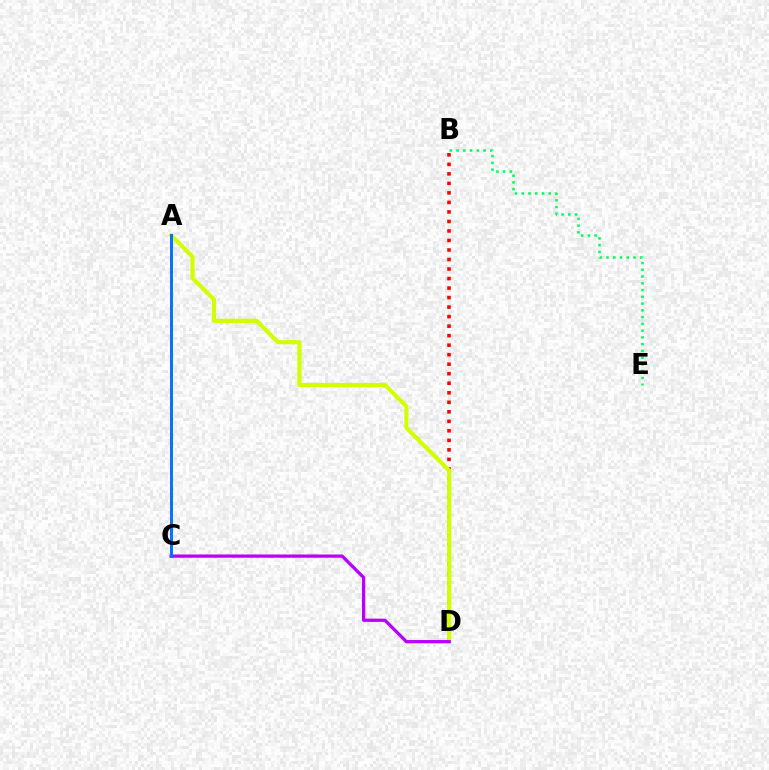{('B', 'D'): [{'color': '#ff0000', 'line_style': 'dotted', 'thickness': 2.59}], ('B', 'E'): [{'color': '#00ff5c', 'line_style': 'dotted', 'thickness': 1.84}], ('A', 'D'): [{'color': '#d1ff00', 'line_style': 'solid', 'thickness': 3.0}], ('C', 'D'): [{'color': '#b900ff', 'line_style': 'solid', 'thickness': 2.34}], ('A', 'C'): [{'color': '#0074ff', 'line_style': 'solid', 'thickness': 2.13}]}